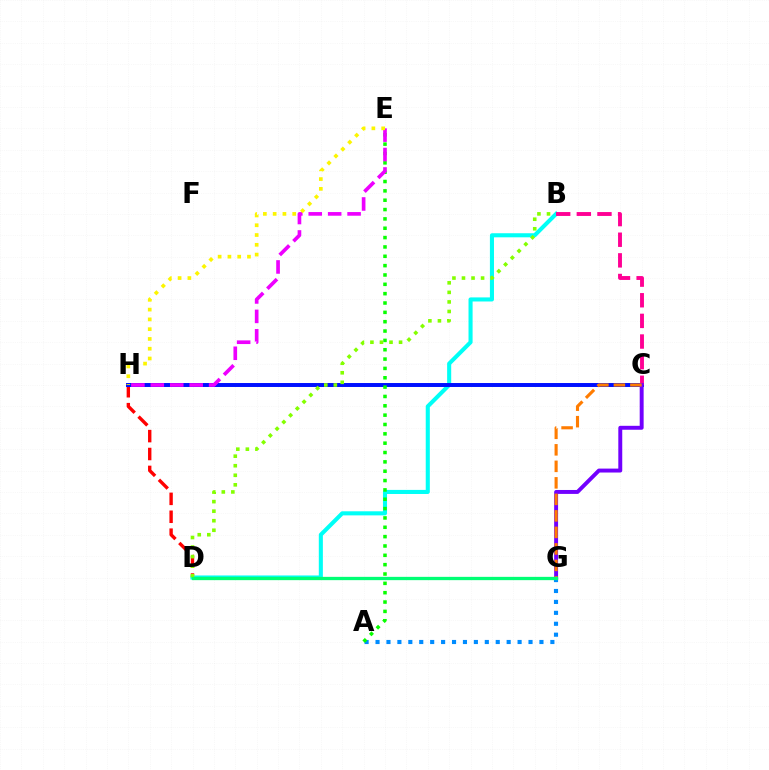{('D', 'H'): [{'color': '#ff0000', 'line_style': 'dashed', 'thickness': 2.43}], ('B', 'D'): [{'color': '#00fff6', 'line_style': 'solid', 'thickness': 2.94}, {'color': '#84ff00', 'line_style': 'dotted', 'thickness': 2.59}], ('C', 'H'): [{'color': '#0010ff', 'line_style': 'solid', 'thickness': 2.85}], ('A', 'G'): [{'color': '#008cff', 'line_style': 'dotted', 'thickness': 2.97}], ('A', 'E'): [{'color': '#08ff00', 'line_style': 'dotted', 'thickness': 2.54}], ('E', 'H'): [{'color': '#ee00ff', 'line_style': 'dashed', 'thickness': 2.64}, {'color': '#fcf500', 'line_style': 'dotted', 'thickness': 2.66}], ('B', 'C'): [{'color': '#ff0094', 'line_style': 'dashed', 'thickness': 2.8}], ('C', 'G'): [{'color': '#7200ff', 'line_style': 'solid', 'thickness': 2.83}, {'color': '#ff7c00', 'line_style': 'dashed', 'thickness': 2.24}], ('D', 'G'): [{'color': '#00ff74', 'line_style': 'solid', 'thickness': 2.38}]}